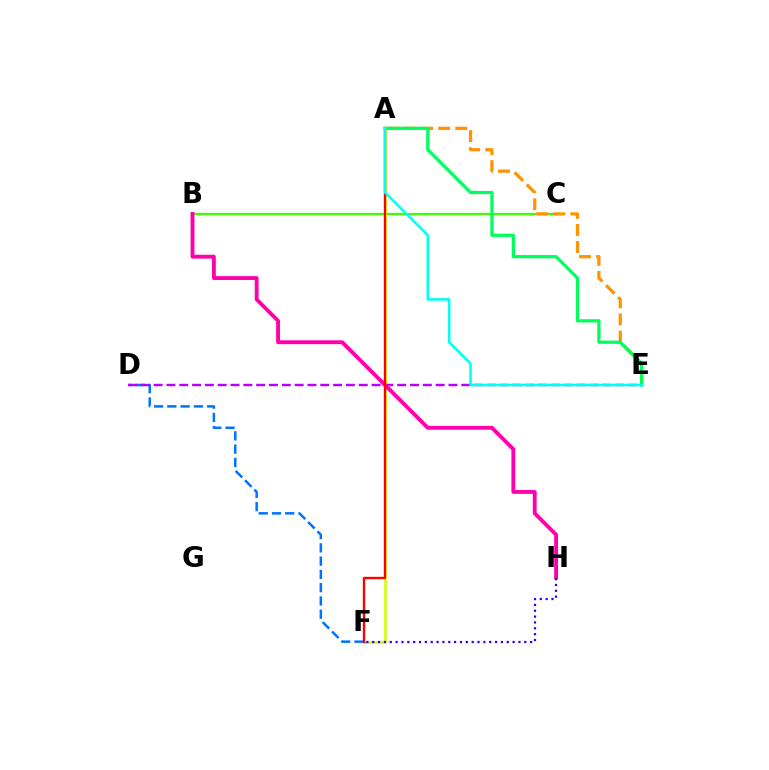{('D', 'F'): [{'color': '#0074ff', 'line_style': 'dashed', 'thickness': 1.8}], ('B', 'C'): [{'color': '#3dff00', 'line_style': 'solid', 'thickness': 1.63}], ('A', 'F'): [{'color': '#d1ff00', 'line_style': 'solid', 'thickness': 1.85}, {'color': '#ff0000', 'line_style': 'solid', 'thickness': 1.7}], ('D', 'E'): [{'color': '#b900ff', 'line_style': 'dashed', 'thickness': 1.74}], ('B', 'H'): [{'color': '#ff00ac', 'line_style': 'solid', 'thickness': 2.77}], ('A', 'E'): [{'color': '#ff9400', 'line_style': 'dashed', 'thickness': 2.32}, {'color': '#00ff5c', 'line_style': 'solid', 'thickness': 2.31}, {'color': '#00fff6', 'line_style': 'solid', 'thickness': 1.84}], ('F', 'H'): [{'color': '#2500ff', 'line_style': 'dotted', 'thickness': 1.59}]}